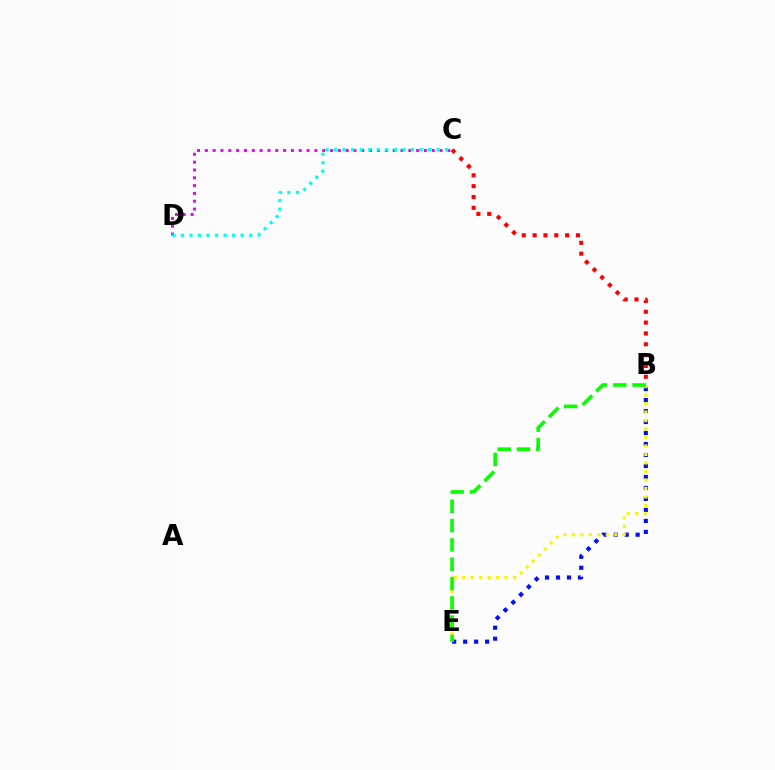{('B', 'E'): [{'color': '#0010ff', 'line_style': 'dotted', 'thickness': 2.99}, {'color': '#fcf500', 'line_style': 'dotted', 'thickness': 2.31}, {'color': '#08ff00', 'line_style': 'dashed', 'thickness': 2.63}], ('B', 'C'): [{'color': '#ff0000', 'line_style': 'dotted', 'thickness': 2.94}], ('C', 'D'): [{'color': '#ee00ff', 'line_style': 'dotted', 'thickness': 2.13}, {'color': '#00fff6', 'line_style': 'dotted', 'thickness': 2.32}]}